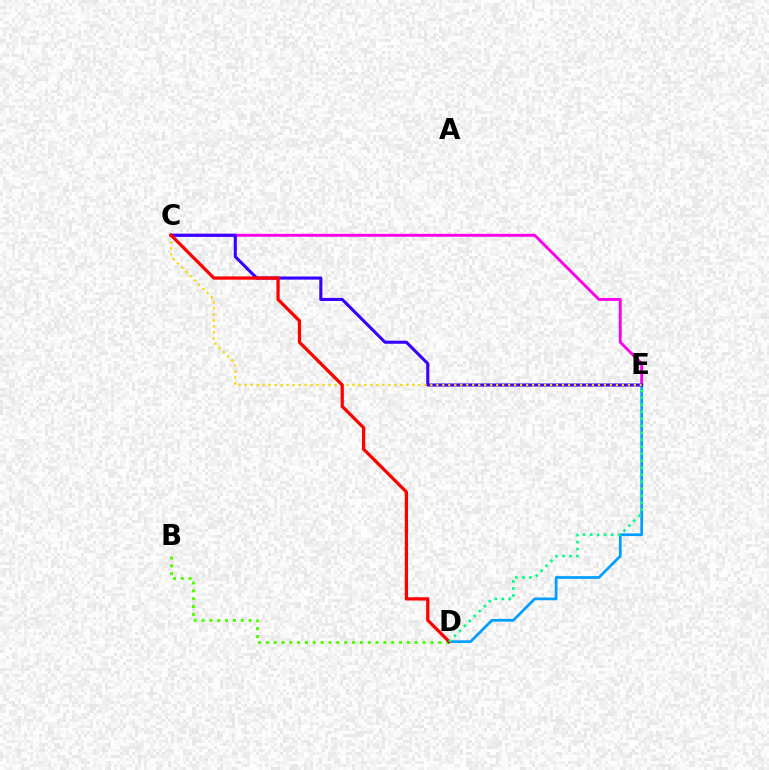{('C', 'E'): [{'color': '#ff00ed', 'line_style': 'solid', 'thickness': 2.07}, {'color': '#3700ff', 'line_style': 'solid', 'thickness': 2.22}, {'color': '#ffd500', 'line_style': 'dotted', 'thickness': 1.63}], ('D', 'E'): [{'color': '#009eff', 'line_style': 'solid', 'thickness': 1.95}, {'color': '#00ff86', 'line_style': 'dotted', 'thickness': 1.9}], ('B', 'D'): [{'color': '#4fff00', 'line_style': 'dotted', 'thickness': 2.13}], ('C', 'D'): [{'color': '#ff0000', 'line_style': 'solid', 'thickness': 2.34}]}